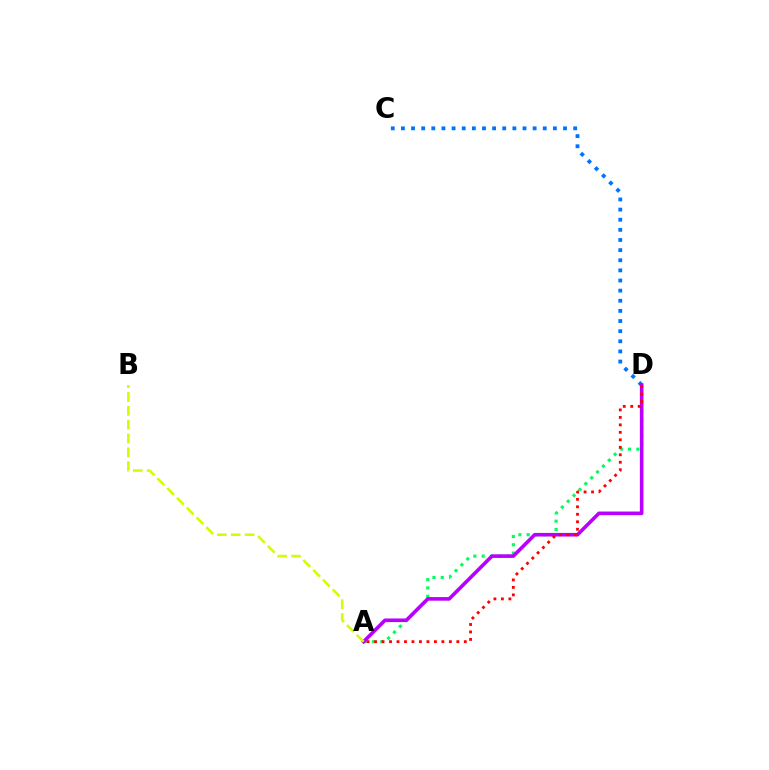{('A', 'D'): [{'color': '#00ff5c', 'line_style': 'dotted', 'thickness': 2.25}, {'color': '#b900ff', 'line_style': 'solid', 'thickness': 2.6}, {'color': '#ff0000', 'line_style': 'dotted', 'thickness': 2.03}], ('C', 'D'): [{'color': '#0074ff', 'line_style': 'dotted', 'thickness': 2.75}], ('A', 'B'): [{'color': '#d1ff00', 'line_style': 'dashed', 'thickness': 1.88}]}